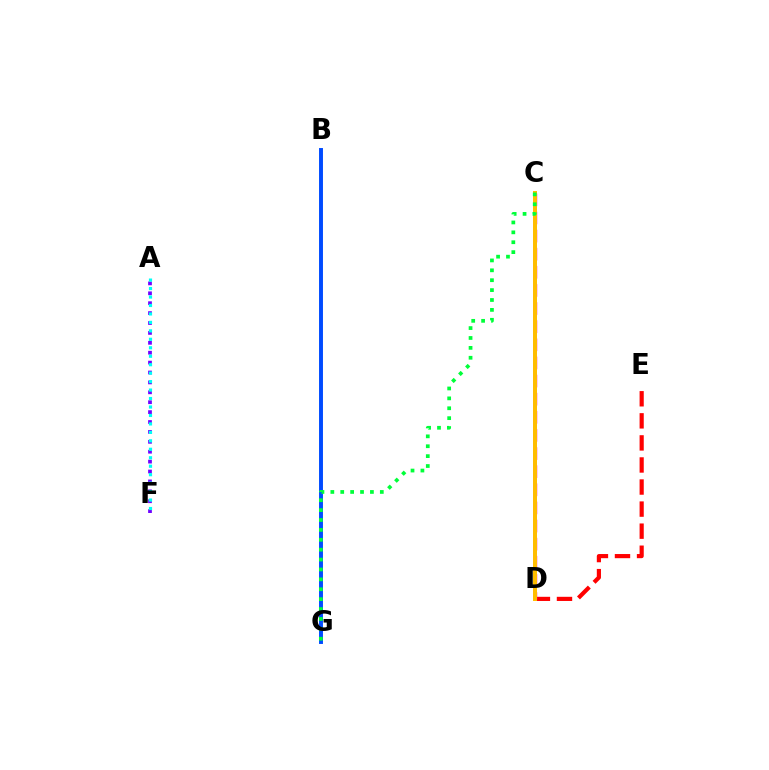{('D', 'E'): [{'color': '#ff0000', 'line_style': 'dashed', 'thickness': 3.0}], ('A', 'F'): [{'color': '#7200ff', 'line_style': 'dotted', 'thickness': 2.69}, {'color': '#00fff6', 'line_style': 'dotted', 'thickness': 2.3}], ('C', 'D'): [{'color': '#84ff00', 'line_style': 'solid', 'thickness': 1.6}, {'color': '#ff00cf', 'line_style': 'dashed', 'thickness': 2.46}, {'color': '#ffbd00', 'line_style': 'solid', 'thickness': 2.88}], ('B', 'G'): [{'color': '#004bff', 'line_style': 'solid', 'thickness': 2.83}], ('C', 'G'): [{'color': '#00ff39', 'line_style': 'dotted', 'thickness': 2.69}]}